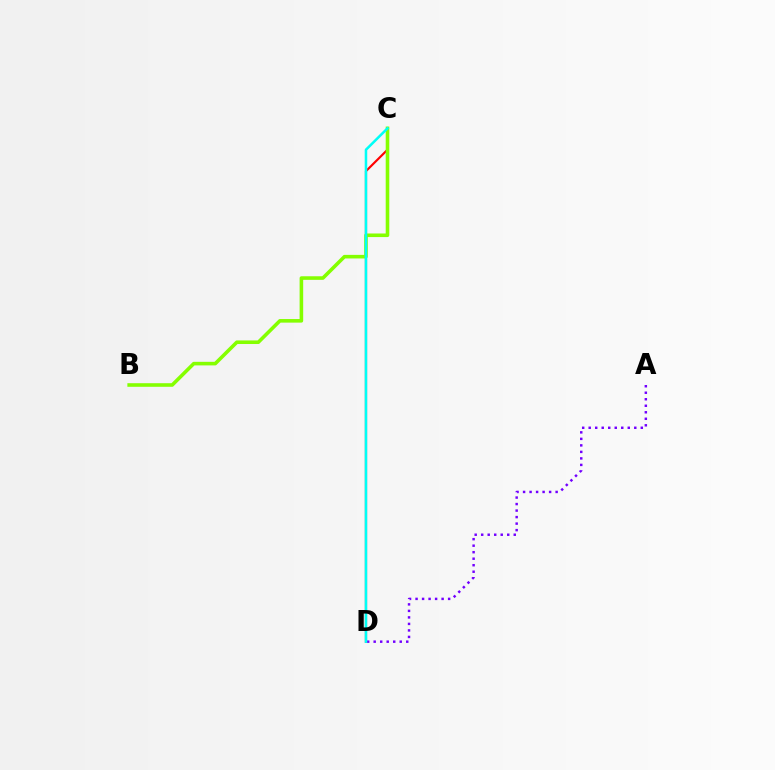{('C', 'D'): [{'color': '#ff0000', 'line_style': 'solid', 'thickness': 1.55}, {'color': '#00fff6', 'line_style': 'solid', 'thickness': 1.83}], ('B', 'C'): [{'color': '#84ff00', 'line_style': 'solid', 'thickness': 2.58}], ('A', 'D'): [{'color': '#7200ff', 'line_style': 'dotted', 'thickness': 1.77}]}